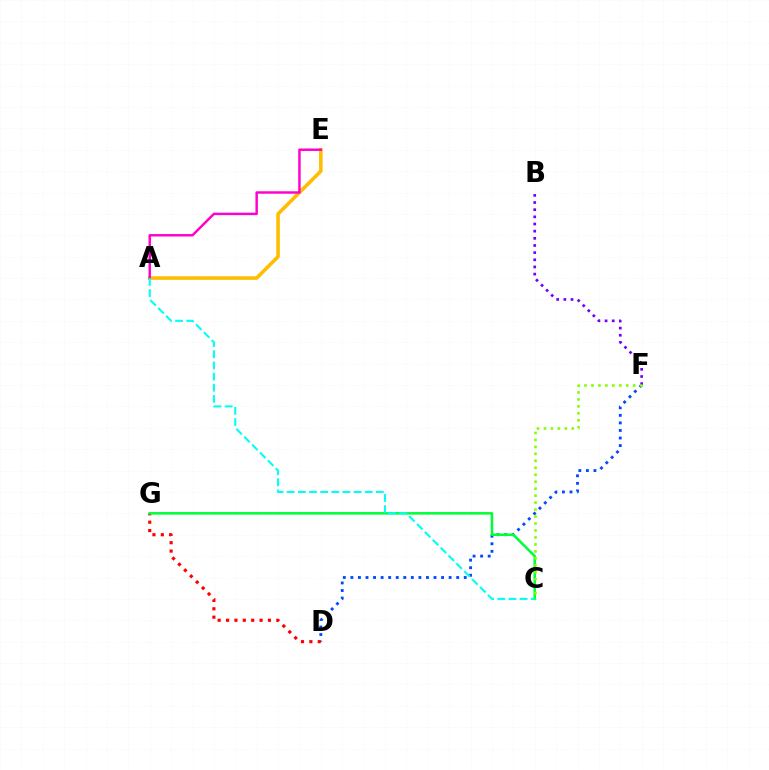{('A', 'E'): [{'color': '#ffbd00', 'line_style': 'solid', 'thickness': 2.57}, {'color': '#ff00cf', 'line_style': 'solid', 'thickness': 1.77}], ('D', 'F'): [{'color': '#004bff', 'line_style': 'dotted', 'thickness': 2.05}], ('D', 'G'): [{'color': '#ff0000', 'line_style': 'dotted', 'thickness': 2.28}], ('B', 'F'): [{'color': '#7200ff', 'line_style': 'dotted', 'thickness': 1.94}], ('C', 'G'): [{'color': '#00ff39', 'line_style': 'solid', 'thickness': 1.83}], ('C', 'F'): [{'color': '#84ff00', 'line_style': 'dotted', 'thickness': 1.89}], ('A', 'C'): [{'color': '#00fff6', 'line_style': 'dashed', 'thickness': 1.51}]}